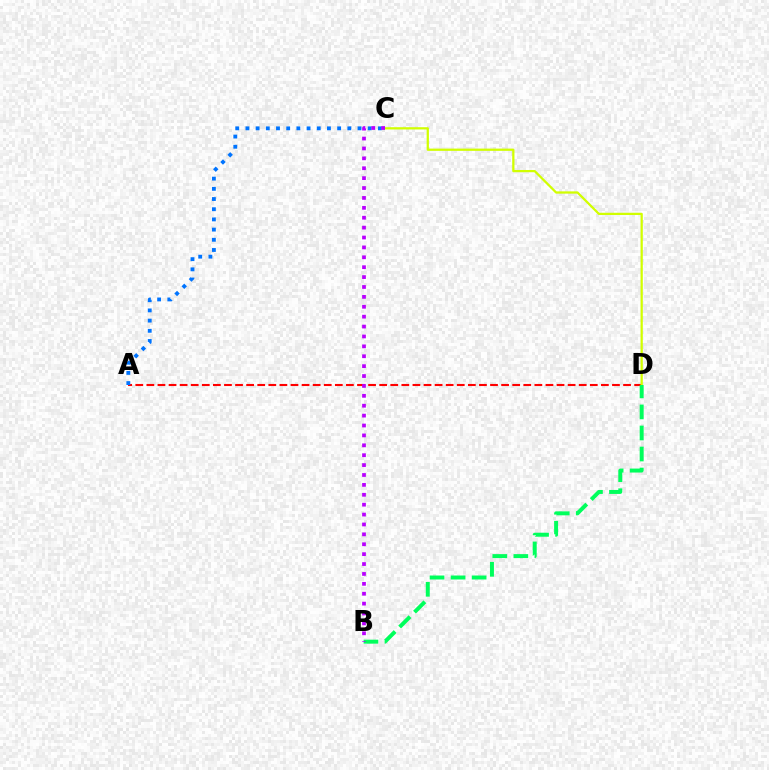{('A', 'D'): [{'color': '#ff0000', 'line_style': 'dashed', 'thickness': 1.51}], ('A', 'C'): [{'color': '#0074ff', 'line_style': 'dotted', 'thickness': 2.77}], ('C', 'D'): [{'color': '#d1ff00', 'line_style': 'solid', 'thickness': 1.63}], ('B', 'D'): [{'color': '#00ff5c', 'line_style': 'dashed', 'thickness': 2.86}], ('B', 'C'): [{'color': '#b900ff', 'line_style': 'dotted', 'thickness': 2.69}]}